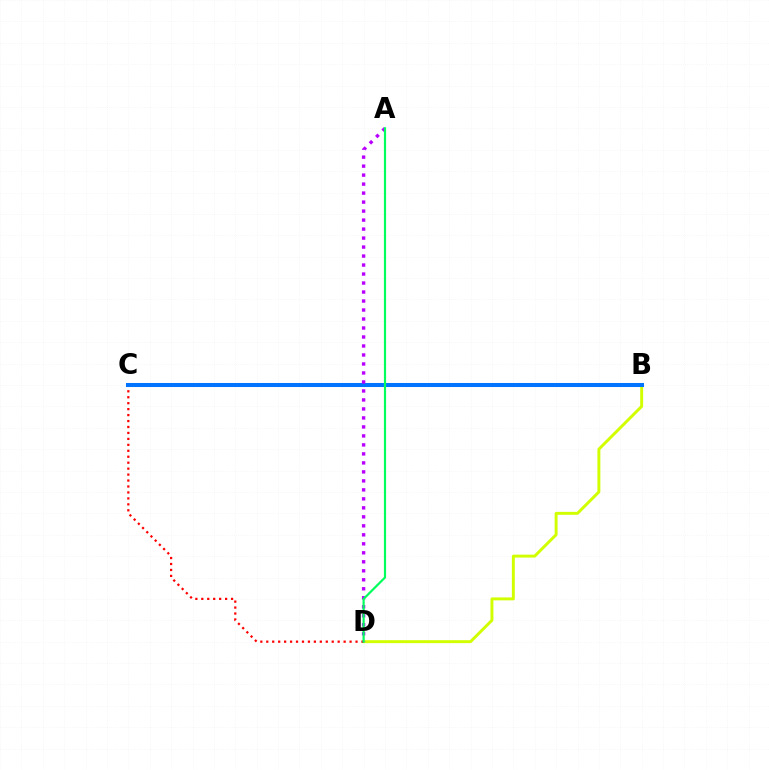{('B', 'D'): [{'color': '#d1ff00', 'line_style': 'solid', 'thickness': 2.12}], ('C', 'D'): [{'color': '#ff0000', 'line_style': 'dotted', 'thickness': 1.62}], ('B', 'C'): [{'color': '#0074ff', 'line_style': 'solid', 'thickness': 2.92}], ('A', 'D'): [{'color': '#b900ff', 'line_style': 'dotted', 'thickness': 2.44}, {'color': '#00ff5c', 'line_style': 'solid', 'thickness': 1.57}]}